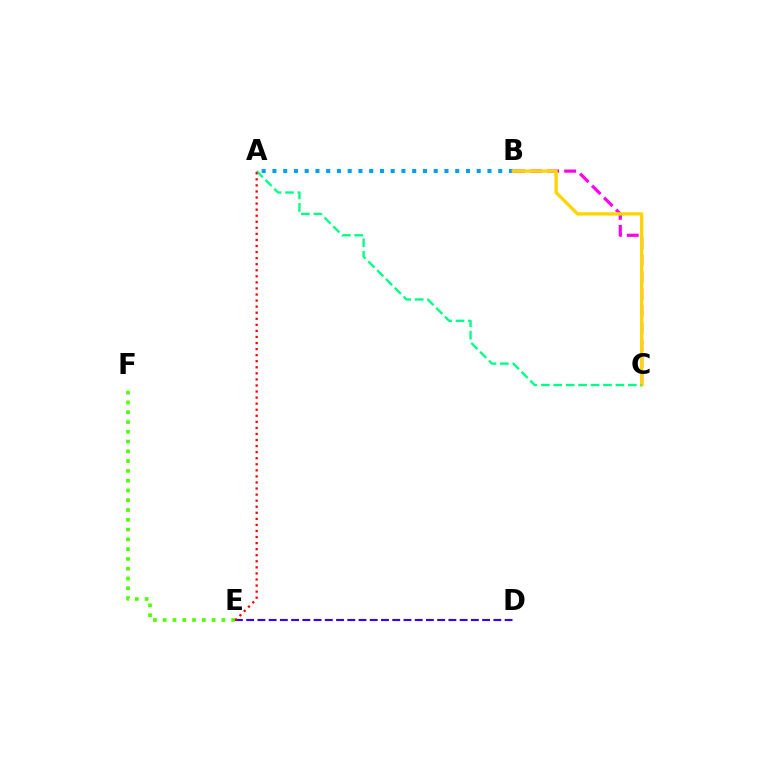{('D', 'E'): [{'color': '#3700ff', 'line_style': 'dashed', 'thickness': 1.53}], ('E', 'F'): [{'color': '#4fff00', 'line_style': 'dotted', 'thickness': 2.66}], ('A', 'B'): [{'color': '#009eff', 'line_style': 'dotted', 'thickness': 2.92}], ('B', 'C'): [{'color': '#ff00ed', 'line_style': 'dashed', 'thickness': 2.3}, {'color': '#ffd500', 'line_style': 'solid', 'thickness': 2.41}], ('A', 'C'): [{'color': '#00ff86', 'line_style': 'dashed', 'thickness': 1.69}], ('A', 'E'): [{'color': '#ff0000', 'line_style': 'dotted', 'thickness': 1.65}]}